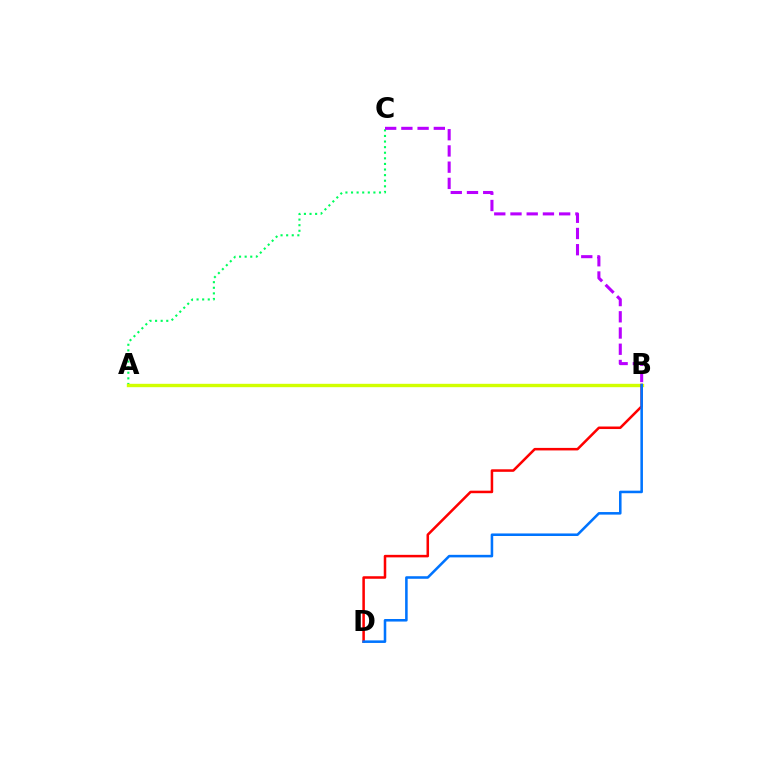{('A', 'C'): [{'color': '#00ff5c', 'line_style': 'dotted', 'thickness': 1.52}], ('A', 'B'): [{'color': '#d1ff00', 'line_style': 'solid', 'thickness': 2.43}], ('B', 'C'): [{'color': '#b900ff', 'line_style': 'dashed', 'thickness': 2.2}], ('B', 'D'): [{'color': '#ff0000', 'line_style': 'solid', 'thickness': 1.82}, {'color': '#0074ff', 'line_style': 'solid', 'thickness': 1.84}]}